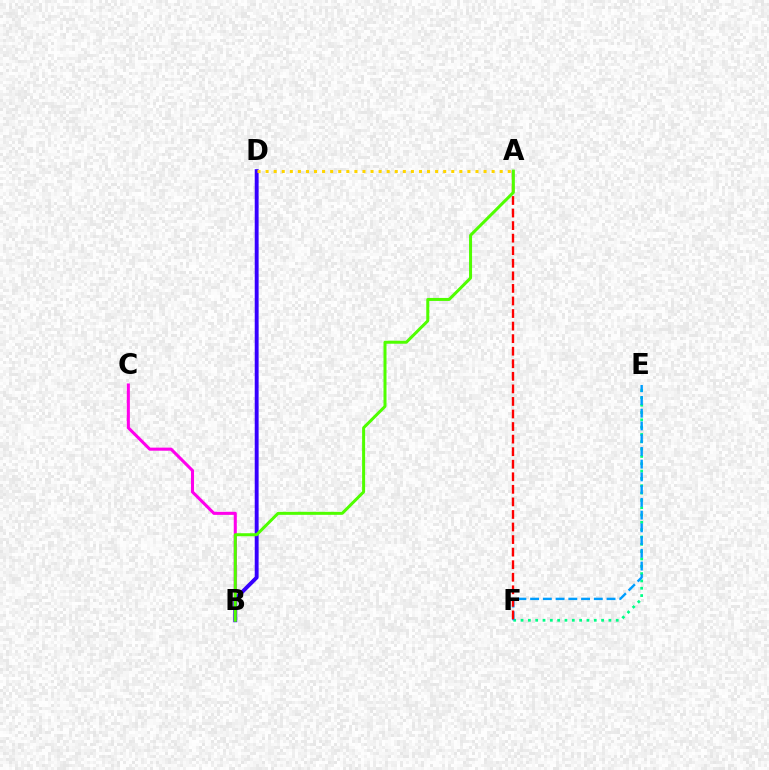{('B', 'C'): [{'color': '#ff00ed', 'line_style': 'solid', 'thickness': 2.21}], ('E', 'F'): [{'color': '#00ff86', 'line_style': 'dotted', 'thickness': 1.99}, {'color': '#009eff', 'line_style': 'dashed', 'thickness': 1.73}], ('B', 'D'): [{'color': '#3700ff', 'line_style': 'solid', 'thickness': 2.8}], ('A', 'D'): [{'color': '#ffd500', 'line_style': 'dotted', 'thickness': 2.19}], ('A', 'F'): [{'color': '#ff0000', 'line_style': 'dashed', 'thickness': 1.71}], ('A', 'B'): [{'color': '#4fff00', 'line_style': 'solid', 'thickness': 2.16}]}